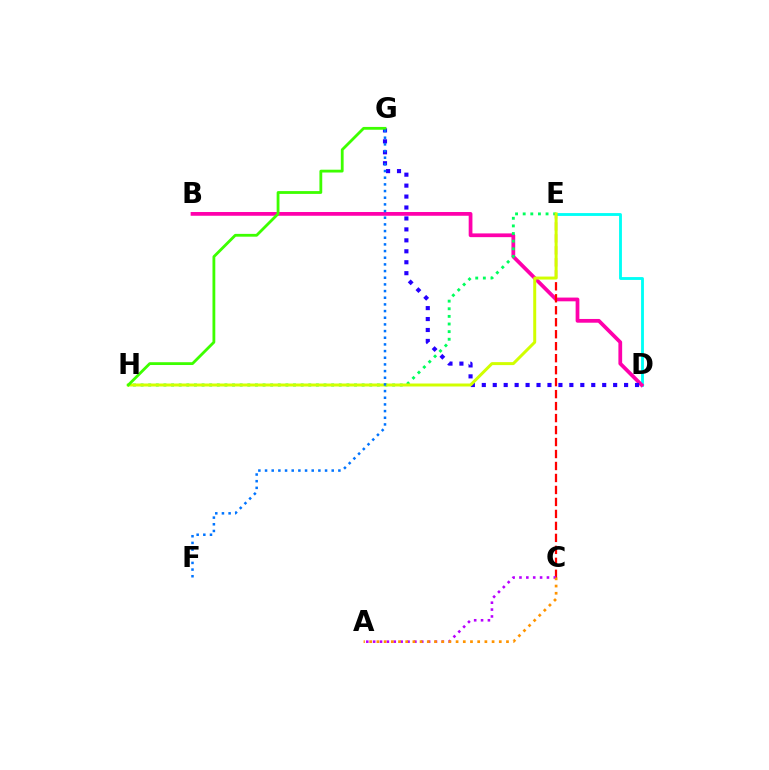{('D', 'E'): [{'color': '#00fff6', 'line_style': 'solid', 'thickness': 2.05}], ('B', 'D'): [{'color': '#ff00ac', 'line_style': 'solid', 'thickness': 2.7}], ('D', 'G'): [{'color': '#2500ff', 'line_style': 'dotted', 'thickness': 2.97}], ('E', 'H'): [{'color': '#00ff5c', 'line_style': 'dotted', 'thickness': 2.07}, {'color': '#d1ff00', 'line_style': 'solid', 'thickness': 2.15}], ('C', 'E'): [{'color': '#ff0000', 'line_style': 'dashed', 'thickness': 1.63}], ('A', 'C'): [{'color': '#b900ff', 'line_style': 'dotted', 'thickness': 1.87}, {'color': '#ff9400', 'line_style': 'dotted', 'thickness': 1.96}], ('G', 'H'): [{'color': '#3dff00', 'line_style': 'solid', 'thickness': 2.02}], ('F', 'G'): [{'color': '#0074ff', 'line_style': 'dotted', 'thickness': 1.81}]}